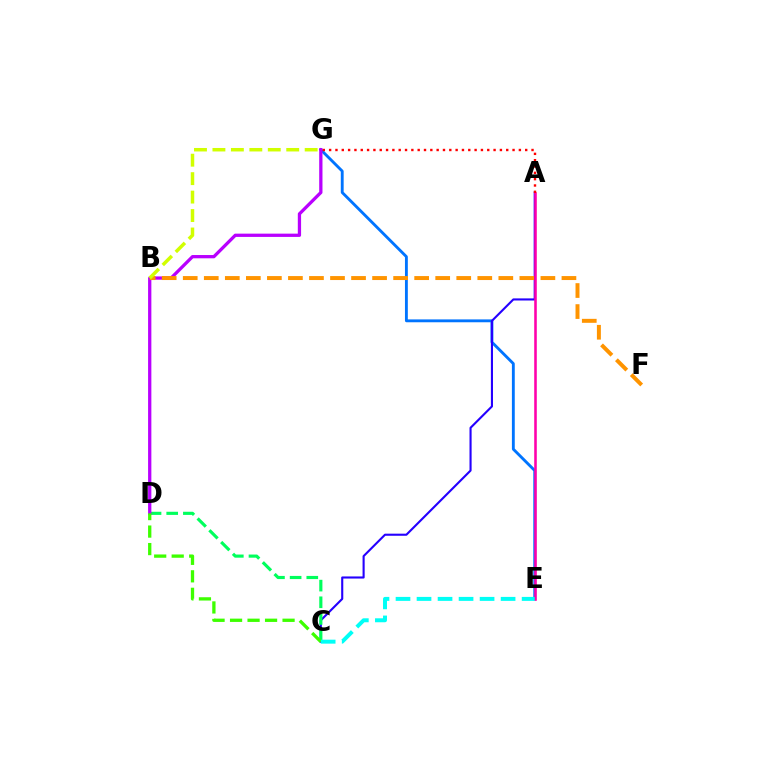{('E', 'G'): [{'color': '#0074ff', 'line_style': 'solid', 'thickness': 2.06}], ('A', 'C'): [{'color': '#2500ff', 'line_style': 'solid', 'thickness': 1.52}], ('C', 'D'): [{'color': '#00ff5c', 'line_style': 'dashed', 'thickness': 2.26}, {'color': '#3dff00', 'line_style': 'dashed', 'thickness': 2.38}], ('D', 'G'): [{'color': '#b900ff', 'line_style': 'solid', 'thickness': 2.36}], ('B', 'F'): [{'color': '#ff9400', 'line_style': 'dashed', 'thickness': 2.86}], ('A', 'E'): [{'color': '#ff00ac', 'line_style': 'solid', 'thickness': 1.85}], ('A', 'G'): [{'color': '#ff0000', 'line_style': 'dotted', 'thickness': 1.72}], ('B', 'G'): [{'color': '#d1ff00', 'line_style': 'dashed', 'thickness': 2.51}], ('C', 'E'): [{'color': '#00fff6', 'line_style': 'dashed', 'thickness': 2.86}]}